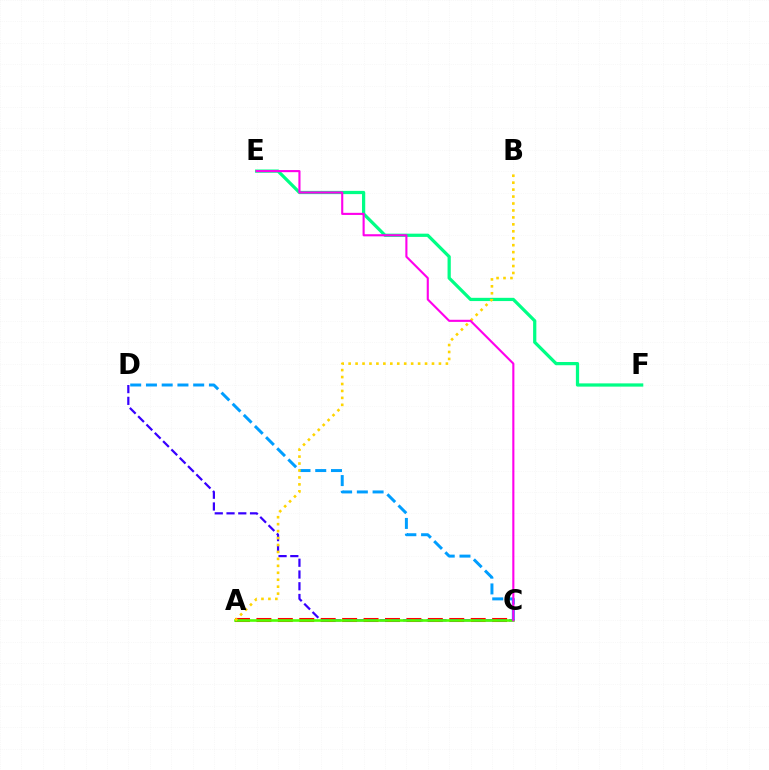{('A', 'C'): [{'color': '#ff0000', 'line_style': 'dashed', 'thickness': 2.91}, {'color': '#4fff00', 'line_style': 'solid', 'thickness': 1.87}], ('C', 'D'): [{'color': '#3700ff', 'line_style': 'dashed', 'thickness': 1.6}, {'color': '#009eff', 'line_style': 'dashed', 'thickness': 2.14}], ('E', 'F'): [{'color': '#00ff86', 'line_style': 'solid', 'thickness': 2.33}], ('A', 'B'): [{'color': '#ffd500', 'line_style': 'dotted', 'thickness': 1.89}], ('C', 'E'): [{'color': '#ff00ed', 'line_style': 'solid', 'thickness': 1.52}]}